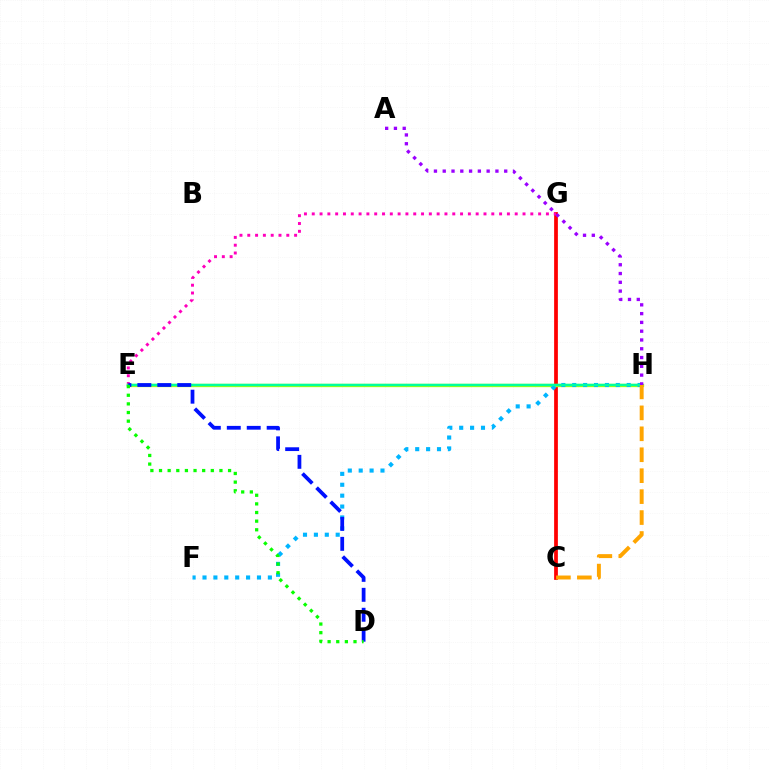{('C', 'G'): [{'color': '#ff0000', 'line_style': 'solid', 'thickness': 2.7}], ('E', 'G'): [{'color': '#ff00bd', 'line_style': 'dotted', 'thickness': 2.12}], ('E', 'H'): [{'color': '#b3ff00', 'line_style': 'solid', 'thickness': 2.38}, {'color': '#00ff9d', 'line_style': 'solid', 'thickness': 1.78}], ('F', 'H'): [{'color': '#00b5ff', 'line_style': 'dotted', 'thickness': 2.96}], ('D', 'E'): [{'color': '#0010ff', 'line_style': 'dashed', 'thickness': 2.71}, {'color': '#08ff00', 'line_style': 'dotted', 'thickness': 2.35}], ('A', 'H'): [{'color': '#9b00ff', 'line_style': 'dotted', 'thickness': 2.39}], ('C', 'H'): [{'color': '#ffa500', 'line_style': 'dashed', 'thickness': 2.84}]}